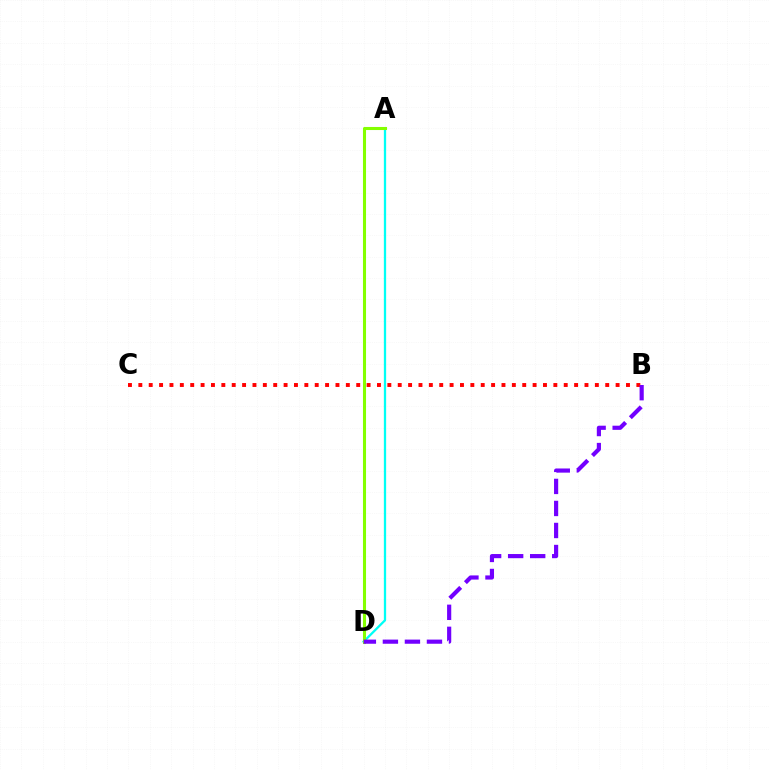{('A', 'D'): [{'color': '#00fff6', 'line_style': 'solid', 'thickness': 1.64}, {'color': '#84ff00', 'line_style': 'solid', 'thickness': 2.21}], ('B', 'C'): [{'color': '#ff0000', 'line_style': 'dotted', 'thickness': 2.82}], ('B', 'D'): [{'color': '#7200ff', 'line_style': 'dashed', 'thickness': 2.99}]}